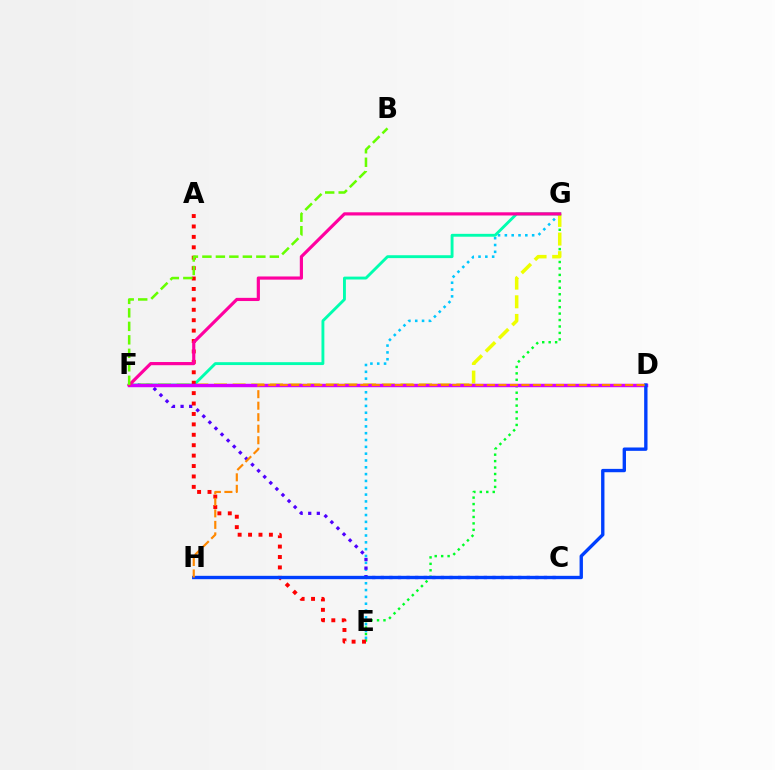{('E', 'G'): [{'color': '#00c7ff', 'line_style': 'dotted', 'thickness': 1.85}, {'color': '#00ff27', 'line_style': 'dotted', 'thickness': 1.75}], ('C', 'F'): [{'color': '#4f00ff', 'line_style': 'dotted', 'thickness': 2.33}], ('F', 'G'): [{'color': '#eeff00', 'line_style': 'dashed', 'thickness': 2.53}, {'color': '#00ffaf', 'line_style': 'solid', 'thickness': 2.07}, {'color': '#ff00a0', 'line_style': 'solid', 'thickness': 2.29}], ('A', 'E'): [{'color': '#ff0000', 'line_style': 'dotted', 'thickness': 2.83}], ('D', 'F'): [{'color': '#d600ff', 'line_style': 'solid', 'thickness': 2.47}], ('D', 'H'): [{'color': '#003fff', 'line_style': 'solid', 'thickness': 2.42}, {'color': '#ff8800', 'line_style': 'dashed', 'thickness': 1.56}], ('B', 'F'): [{'color': '#66ff00', 'line_style': 'dashed', 'thickness': 1.83}]}